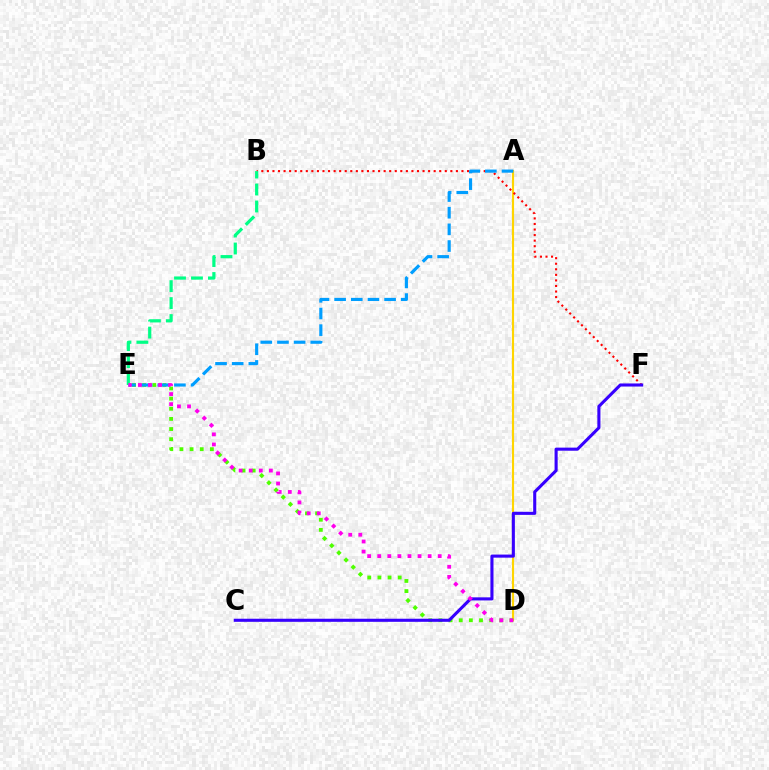{('A', 'D'): [{'color': '#ffd500', 'line_style': 'solid', 'thickness': 1.54}], ('D', 'E'): [{'color': '#4fff00', 'line_style': 'dotted', 'thickness': 2.76}, {'color': '#ff00ed', 'line_style': 'dotted', 'thickness': 2.74}], ('B', 'F'): [{'color': '#ff0000', 'line_style': 'dotted', 'thickness': 1.51}], ('A', 'E'): [{'color': '#009eff', 'line_style': 'dashed', 'thickness': 2.26}], ('B', 'E'): [{'color': '#00ff86', 'line_style': 'dashed', 'thickness': 2.3}], ('C', 'F'): [{'color': '#3700ff', 'line_style': 'solid', 'thickness': 2.22}]}